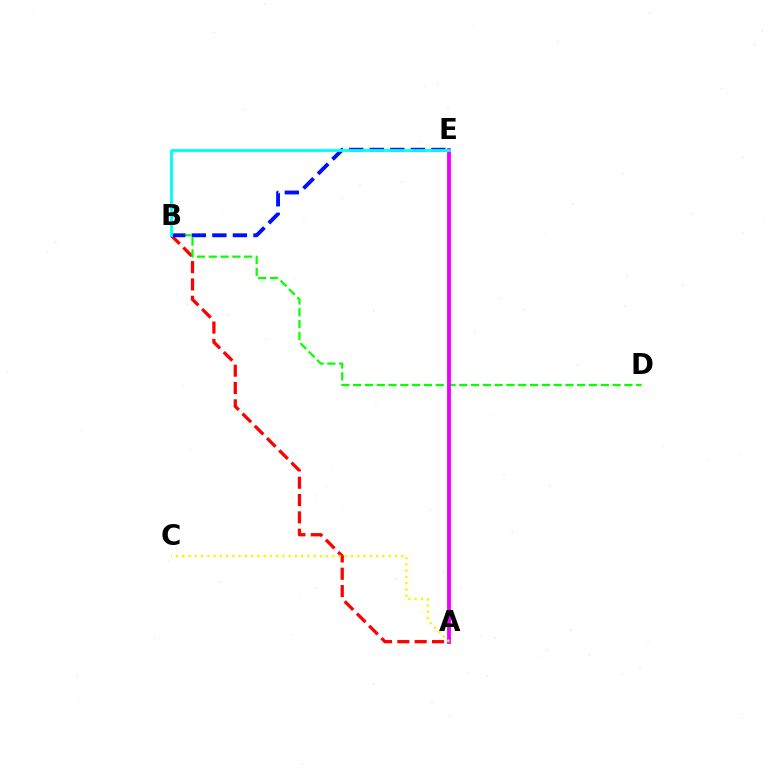{('A', 'B'): [{'color': '#ff0000', 'line_style': 'dashed', 'thickness': 2.35}], ('B', 'D'): [{'color': '#08ff00', 'line_style': 'dashed', 'thickness': 1.6}], ('B', 'E'): [{'color': '#0010ff', 'line_style': 'dashed', 'thickness': 2.79}, {'color': '#00fff6', 'line_style': 'solid', 'thickness': 2.04}], ('A', 'E'): [{'color': '#ee00ff', 'line_style': 'solid', 'thickness': 2.77}], ('A', 'C'): [{'color': '#fcf500', 'line_style': 'dotted', 'thickness': 1.7}]}